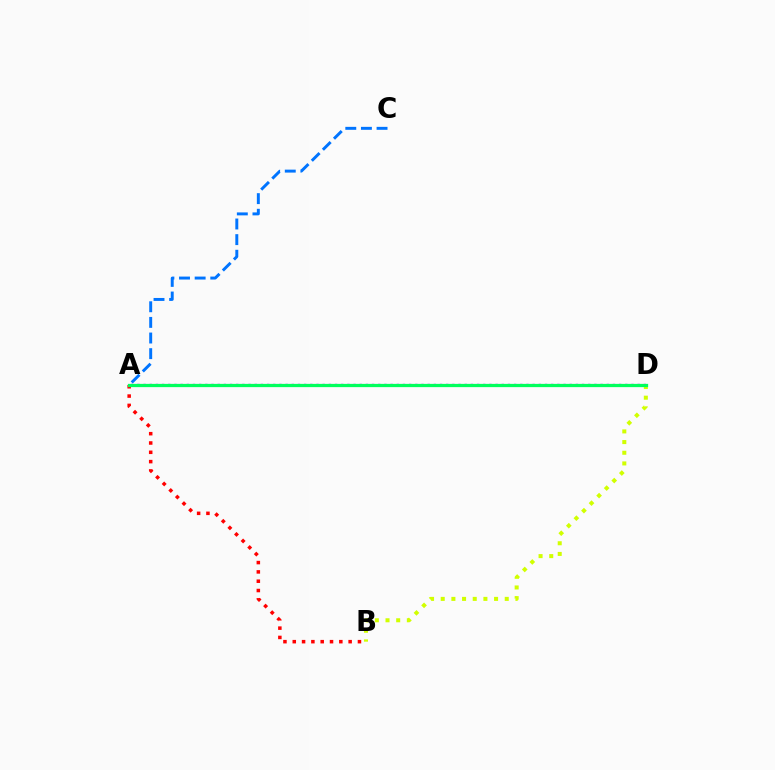{('A', 'B'): [{'color': '#ff0000', 'line_style': 'dotted', 'thickness': 2.53}], ('A', 'C'): [{'color': '#0074ff', 'line_style': 'dashed', 'thickness': 2.12}], ('A', 'D'): [{'color': '#b900ff', 'line_style': 'dotted', 'thickness': 1.68}, {'color': '#00ff5c', 'line_style': 'solid', 'thickness': 2.35}], ('B', 'D'): [{'color': '#d1ff00', 'line_style': 'dotted', 'thickness': 2.9}]}